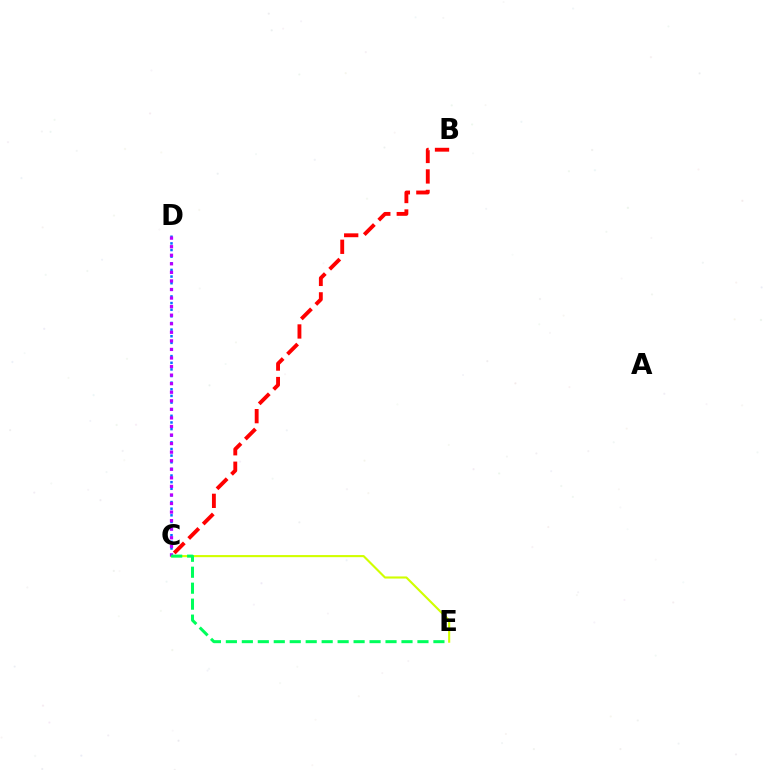{('C', 'D'): [{'color': '#0074ff', 'line_style': 'dotted', 'thickness': 1.8}, {'color': '#b900ff', 'line_style': 'dotted', 'thickness': 2.33}], ('C', 'E'): [{'color': '#d1ff00', 'line_style': 'solid', 'thickness': 1.52}, {'color': '#00ff5c', 'line_style': 'dashed', 'thickness': 2.17}], ('B', 'C'): [{'color': '#ff0000', 'line_style': 'dashed', 'thickness': 2.78}]}